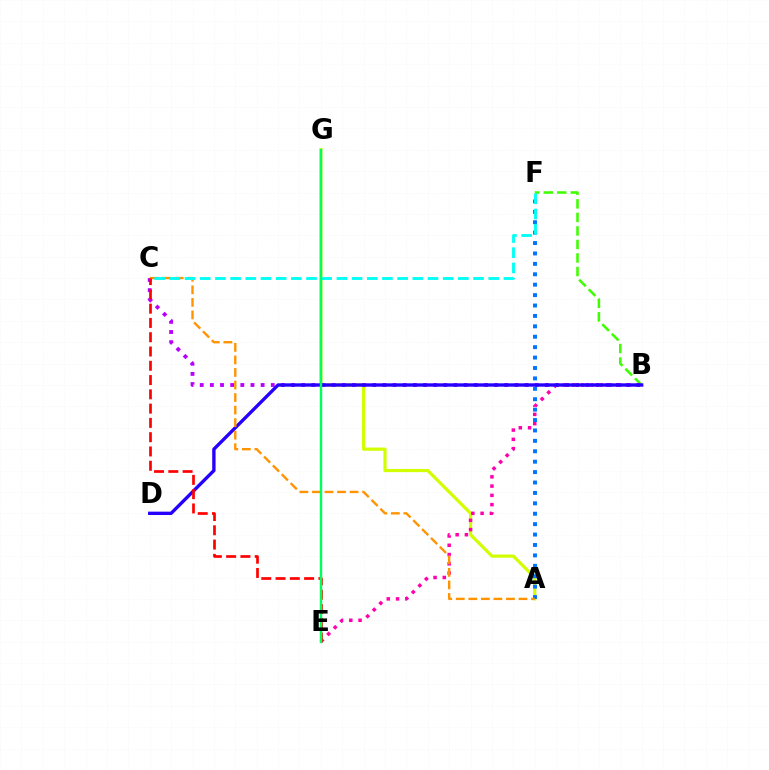{('A', 'G'): [{'color': '#d1ff00', 'line_style': 'solid', 'thickness': 2.3}], ('B', 'F'): [{'color': '#3dff00', 'line_style': 'dashed', 'thickness': 1.84}], ('B', 'E'): [{'color': '#ff00ac', 'line_style': 'dotted', 'thickness': 2.52}], ('B', 'C'): [{'color': '#b900ff', 'line_style': 'dotted', 'thickness': 2.76}], ('B', 'D'): [{'color': '#2500ff', 'line_style': 'solid', 'thickness': 2.42}], ('A', 'F'): [{'color': '#0074ff', 'line_style': 'dotted', 'thickness': 2.83}], ('A', 'C'): [{'color': '#ff9400', 'line_style': 'dashed', 'thickness': 1.7}], ('C', 'F'): [{'color': '#00fff6', 'line_style': 'dashed', 'thickness': 2.06}], ('C', 'E'): [{'color': '#ff0000', 'line_style': 'dashed', 'thickness': 1.94}], ('E', 'G'): [{'color': '#00ff5c', 'line_style': 'solid', 'thickness': 1.74}]}